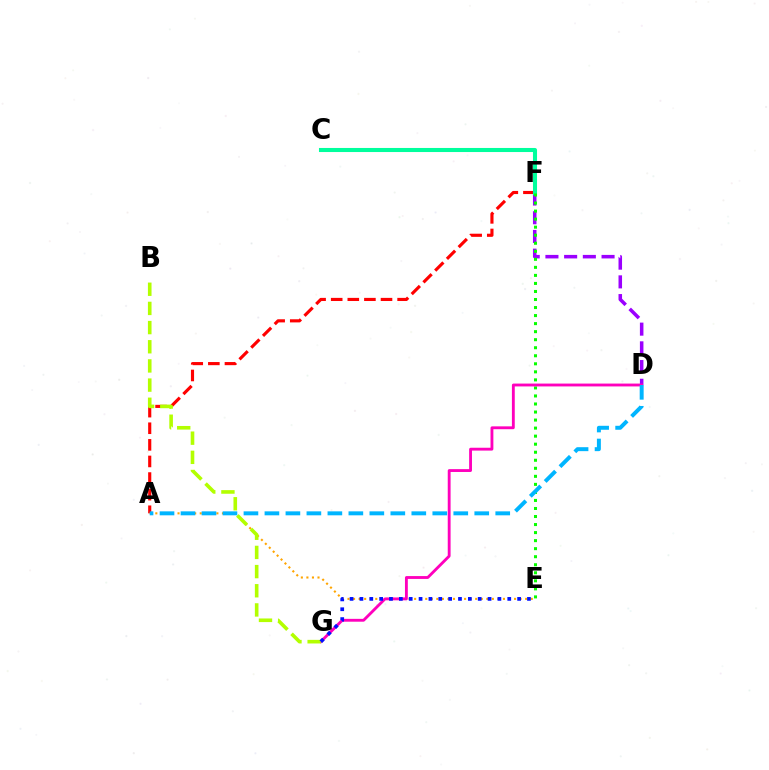{('A', 'F'): [{'color': '#ff0000', 'line_style': 'dashed', 'thickness': 2.26}], ('A', 'E'): [{'color': '#ffa500', 'line_style': 'dotted', 'thickness': 1.51}], ('D', 'F'): [{'color': '#9b00ff', 'line_style': 'dashed', 'thickness': 2.54}], ('C', 'F'): [{'color': '#00ff9d', 'line_style': 'solid', 'thickness': 2.93}], ('E', 'F'): [{'color': '#08ff00', 'line_style': 'dotted', 'thickness': 2.18}], ('D', 'G'): [{'color': '#ff00bd', 'line_style': 'solid', 'thickness': 2.05}], ('B', 'G'): [{'color': '#b3ff00', 'line_style': 'dashed', 'thickness': 2.6}], ('E', 'G'): [{'color': '#0010ff', 'line_style': 'dotted', 'thickness': 2.68}], ('A', 'D'): [{'color': '#00b5ff', 'line_style': 'dashed', 'thickness': 2.85}]}